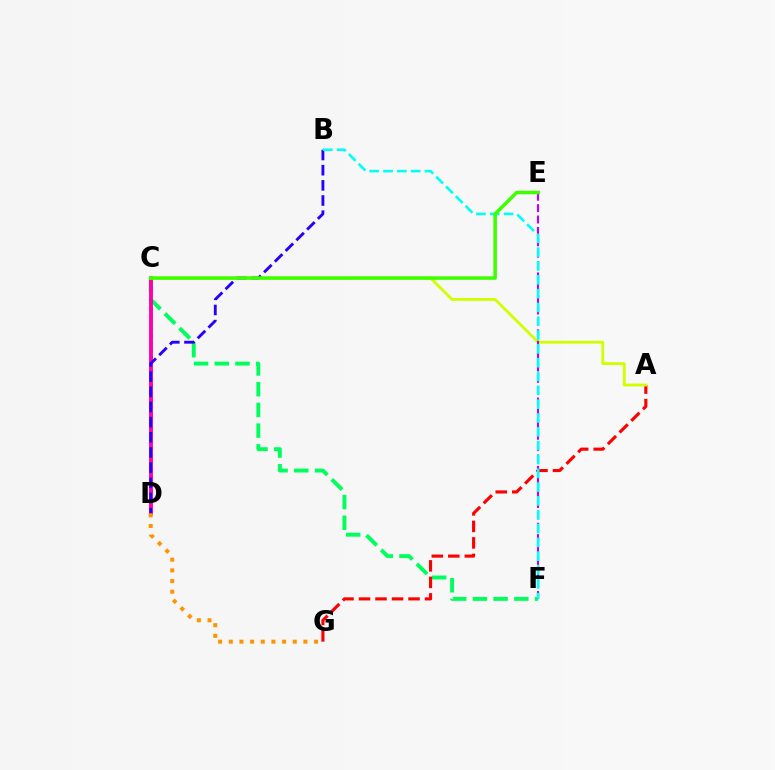{('C', 'F'): [{'color': '#00ff5c', 'line_style': 'dashed', 'thickness': 2.81}], ('A', 'G'): [{'color': '#ff0000', 'line_style': 'dashed', 'thickness': 2.24}], ('C', 'D'): [{'color': '#0074ff', 'line_style': 'dotted', 'thickness': 1.91}, {'color': '#ff00ac', 'line_style': 'solid', 'thickness': 2.8}], ('A', 'C'): [{'color': '#d1ff00', 'line_style': 'solid', 'thickness': 2.05}], ('B', 'D'): [{'color': '#2500ff', 'line_style': 'dashed', 'thickness': 2.06}], ('E', 'F'): [{'color': '#b900ff', 'line_style': 'dashed', 'thickness': 1.55}], ('D', 'G'): [{'color': '#ff9400', 'line_style': 'dotted', 'thickness': 2.9}], ('B', 'F'): [{'color': '#00fff6', 'line_style': 'dashed', 'thickness': 1.88}], ('C', 'E'): [{'color': '#3dff00', 'line_style': 'solid', 'thickness': 2.53}]}